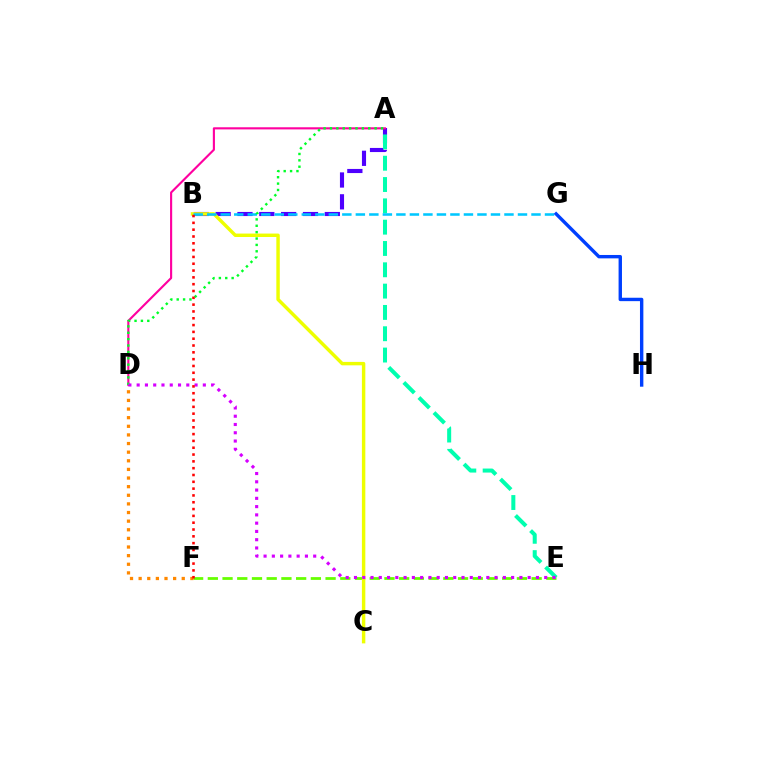{('E', 'F'): [{'color': '#66ff00', 'line_style': 'dashed', 'thickness': 2.0}], ('A', 'B'): [{'color': '#4f00ff', 'line_style': 'dashed', 'thickness': 2.97}], ('A', 'E'): [{'color': '#00ffaf', 'line_style': 'dashed', 'thickness': 2.9}], ('B', 'C'): [{'color': '#eeff00', 'line_style': 'solid', 'thickness': 2.47}], ('A', 'D'): [{'color': '#ff00a0', 'line_style': 'solid', 'thickness': 1.53}, {'color': '#00ff27', 'line_style': 'dotted', 'thickness': 1.73}], ('B', 'G'): [{'color': '#00c7ff', 'line_style': 'dashed', 'thickness': 1.84}], ('D', 'E'): [{'color': '#d600ff', 'line_style': 'dotted', 'thickness': 2.25}], ('G', 'H'): [{'color': '#003fff', 'line_style': 'solid', 'thickness': 2.44}], ('D', 'F'): [{'color': '#ff8800', 'line_style': 'dotted', 'thickness': 2.34}], ('B', 'F'): [{'color': '#ff0000', 'line_style': 'dotted', 'thickness': 1.85}]}